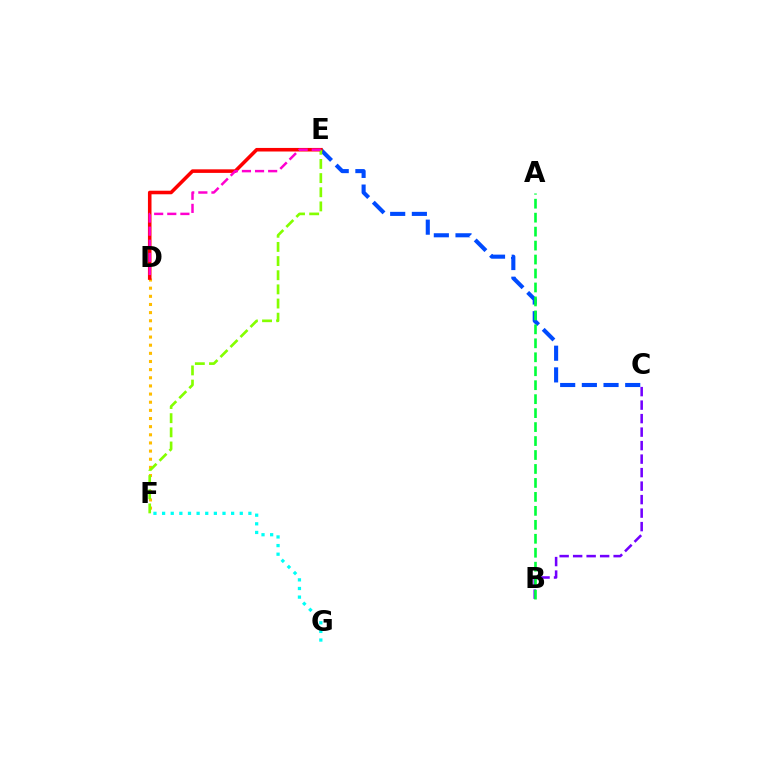{('B', 'C'): [{'color': '#7200ff', 'line_style': 'dashed', 'thickness': 1.83}], ('C', 'E'): [{'color': '#004bff', 'line_style': 'dashed', 'thickness': 2.95}], ('A', 'B'): [{'color': '#00ff39', 'line_style': 'dashed', 'thickness': 1.9}], ('D', 'F'): [{'color': '#ffbd00', 'line_style': 'dotted', 'thickness': 2.21}], ('F', 'G'): [{'color': '#00fff6', 'line_style': 'dotted', 'thickness': 2.34}], ('D', 'E'): [{'color': '#ff0000', 'line_style': 'solid', 'thickness': 2.57}, {'color': '#ff00cf', 'line_style': 'dashed', 'thickness': 1.78}], ('E', 'F'): [{'color': '#84ff00', 'line_style': 'dashed', 'thickness': 1.92}]}